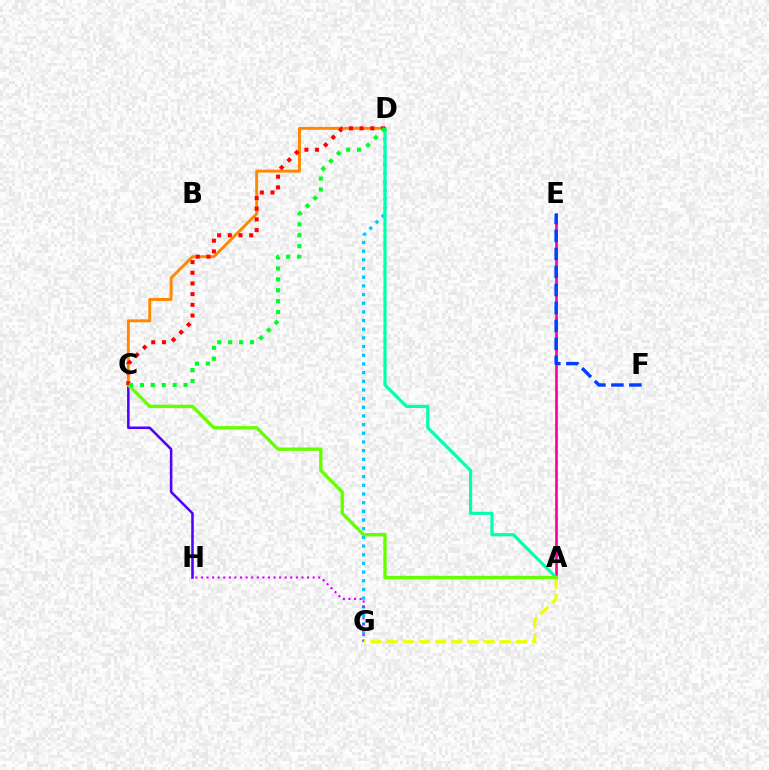{('D', 'G'): [{'color': '#00c7ff', 'line_style': 'dotted', 'thickness': 2.36}], ('A', 'E'): [{'color': '#ff00a0', 'line_style': 'solid', 'thickness': 1.93}], ('C', 'D'): [{'color': '#ff8800', 'line_style': 'solid', 'thickness': 2.11}, {'color': '#ff0000', 'line_style': 'dotted', 'thickness': 2.9}, {'color': '#00ff27', 'line_style': 'dotted', 'thickness': 2.97}], ('G', 'H'): [{'color': '#d600ff', 'line_style': 'dotted', 'thickness': 1.52}], ('C', 'H'): [{'color': '#4f00ff', 'line_style': 'solid', 'thickness': 1.84}], ('E', 'F'): [{'color': '#003fff', 'line_style': 'dashed', 'thickness': 2.44}], ('A', 'D'): [{'color': '#00ffaf', 'line_style': 'solid', 'thickness': 2.29}], ('A', 'G'): [{'color': '#eeff00', 'line_style': 'dashed', 'thickness': 2.19}], ('A', 'C'): [{'color': '#66ff00', 'line_style': 'solid', 'thickness': 2.41}]}